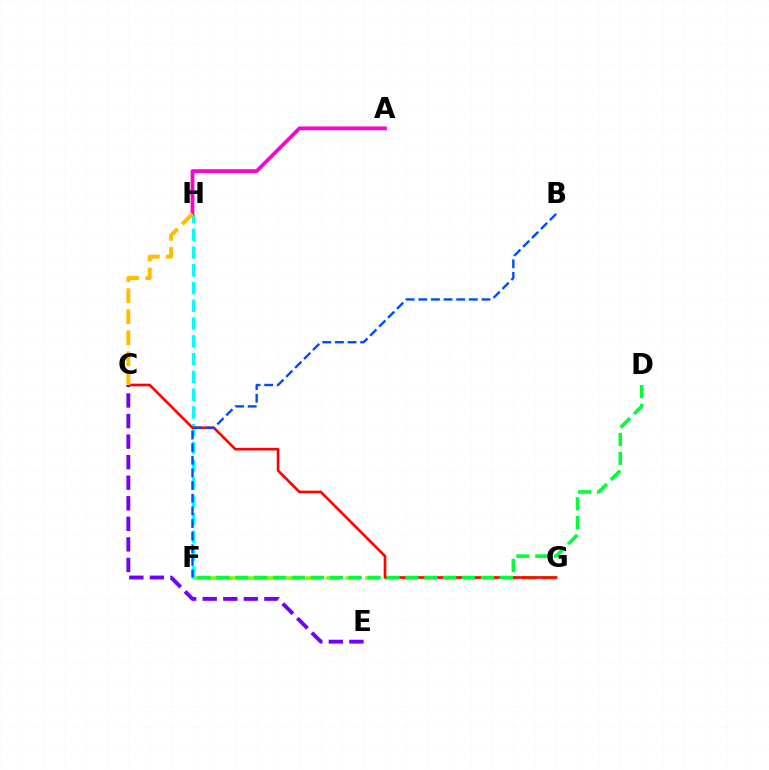{('F', 'G'): [{'color': '#84ff00', 'line_style': 'dashed', 'thickness': 2.68}], ('F', 'H'): [{'color': '#00fff6', 'line_style': 'dashed', 'thickness': 2.41}], ('C', 'G'): [{'color': '#ff0000', 'line_style': 'solid', 'thickness': 1.9}], ('A', 'H'): [{'color': '#ff00cf', 'line_style': 'solid', 'thickness': 2.7}], ('D', 'F'): [{'color': '#00ff39', 'line_style': 'dashed', 'thickness': 2.57}], ('C', 'E'): [{'color': '#7200ff', 'line_style': 'dashed', 'thickness': 2.79}], ('C', 'H'): [{'color': '#ffbd00', 'line_style': 'dashed', 'thickness': 2.85}], ('B', 'F'): [{'color': '#004bff', 'line_style': 'dashed', 'thickness': 1.72}]}